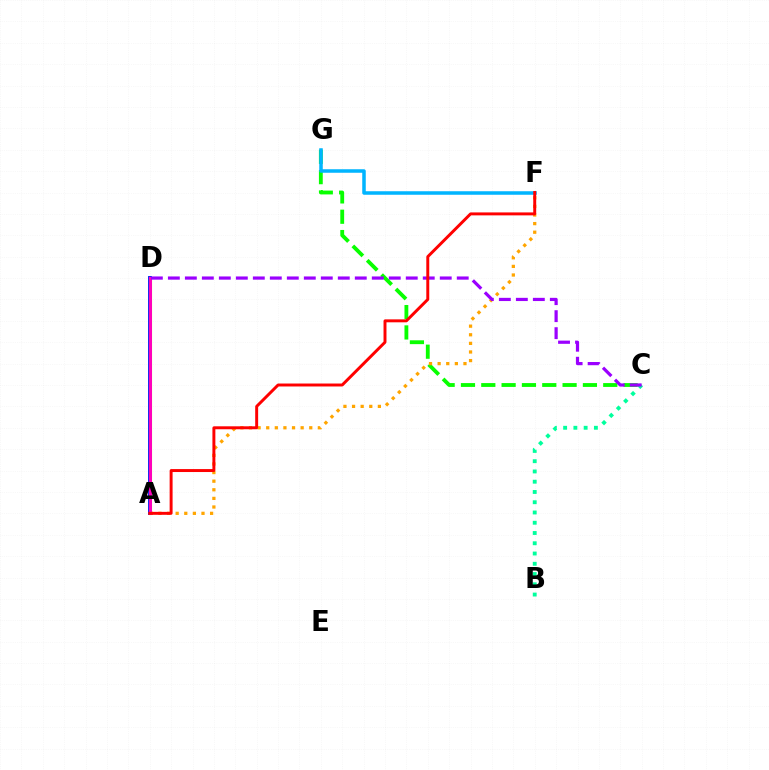{('C', 'G'): [{'color': '#08ff00', 'line_style': 'dashed', 'thickness': 2.76}], ('B', 'C'): [{'color': '#00ff9d', 'line_style': 'dotted', 'thickness': 2.79}], ('F', 'G'): [{'color': '#00b5ff', 'line_style': 'solid', 'thickness': 2.53}], ('A', 'F'): [{'color': '#ffa500', 'line_style': 'dotted', 'thickness': 2.34}, {'color': '#ff0000', 'line_style': 'solid', 'thickness': 2.12}], ('A', 'D'): [{'color': '#0010ff', 'line_style': 'solid', 'thickness': 2.79}, {'color': '#b3ff00', 'line_style': 'solid', 'thickness': 2.25}, {'color': '#ff00bd', 'line_style': 'solid', 'thickness': 2.15}], ('C', 'D'): [{'color': '#9b00ff', 'line_style': 'dashed', 'thickness': 2.31}]}